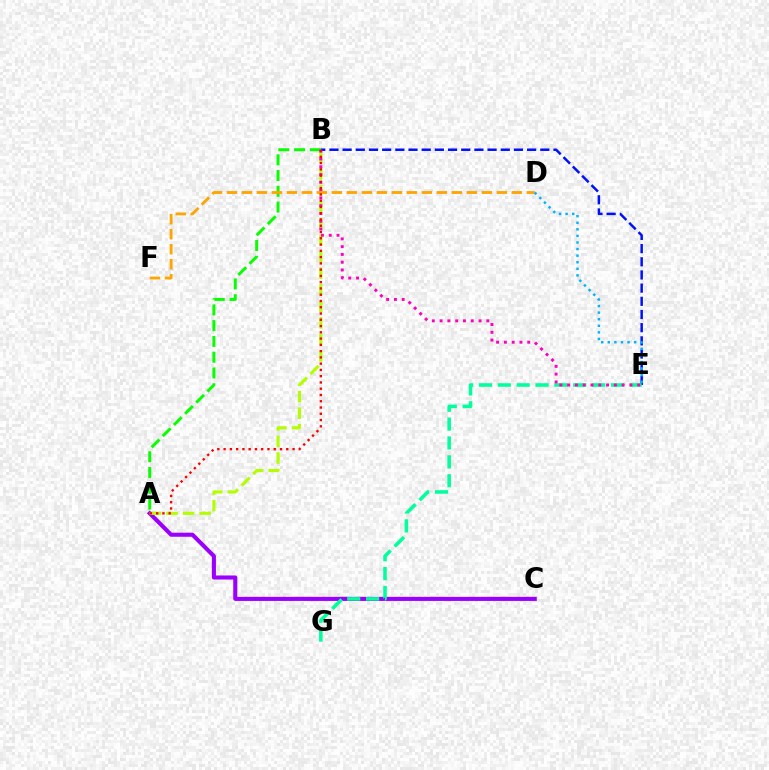{('B', 'E'): [{'color': '#0010ff', 'line_style': 'dashed', 'thickness': 1.79}, {'color': '#ff00bd', 'line_style': 'dotted', 'thickness': 2.12}], ('A', 'B'): [{'color': '#08ff00', 'line_style': 'dashed', 'thickness': 2.14}, {'color': '#b3ff00', 'line_style': 'dashed', 'thickness': 2.25}, {'color': '#ff0000', 'line_style': 'dotted', 'thickness': 1.7}], ('A', 'C'): [{'color': '#9b00ff', 'line_style': 'solid', 'thickness': 2.94}], ('E', 'G'): [{'color': '#00ff9d', 'line_style': 'dashed', 'thickness': 2.56}], ('D', 'F'): [{'color': '#ffa500', 'line_style': 'dashed', 'thickness': 2.04}], ('D', 'E'): [{'color': '#00b5ff', 'line_style': 'dotted', 'thickness': 1.79}]}